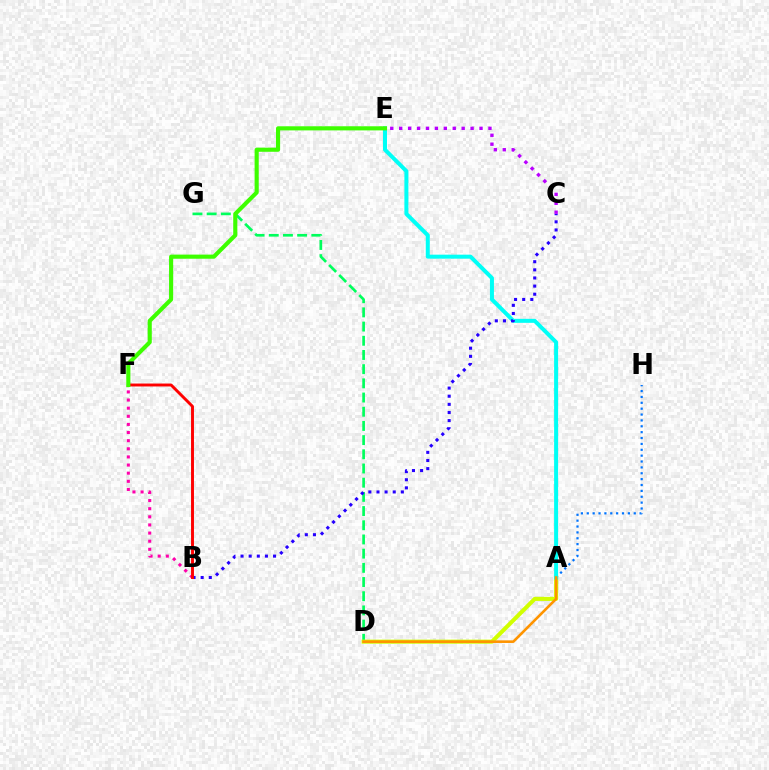{('D', 'G'): [{'color': '#00ff5c', 'line_style': 'dashed', 'thickness': 1.93}], ('A', 'H'): [{'color': '#0074ff', 'line_style': 'dotted', 'thickness': 1.6}], ('A', 'D'): [{'color': '#d1ff00', 'line_style': 'solid', 'thickness': 2.94}, {'color': '#ff9400', 'line_style': 'solid', 'thickness': 1.88}], ('B', 'F'): [{'color': '#ff00ac', 'line_style': 'dotted', 'thickness': 2.21}, {'color': '#ff0000', 'line_style': 'solid', 'thickness': 2.1}], ('A', 'E'): [{'color': '#00fff6', 'line_style': 'solid', 'thickness': 2.88}], ('B', 'C'): [{'color': '#2500ff', 'line_style': 'dotted', 'thickness': 2.21}], ('C', 'E'): [{'color': '#b900ff', 'line_style': 'dotted', 'thickness': 2.43}], ('E', 'F'): [{'color': '#3dff00', 'line_style': 'solid', 'thickness': 2.97}]}